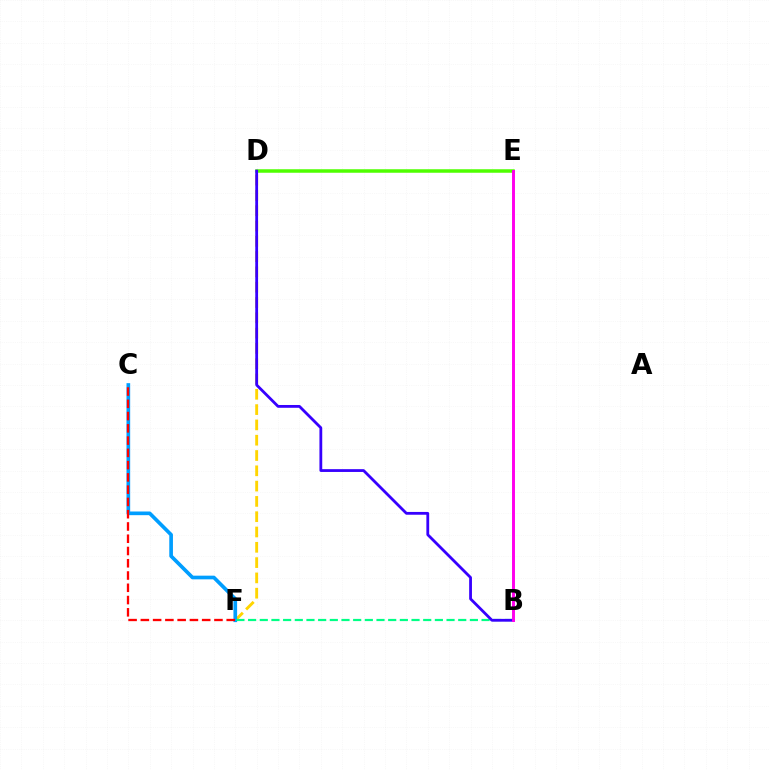{('D', 'F'): [{'color': '#ffd500', 'line_style': 'dashed', 'thickness': 2.08}], ('C', 'F'): [{'color': '#009eff', 'line_style': 'solid', 'thickness': 2.64}, {'color': '#ff0000', 'line_style': 'dashed', 'thickness': 1.67}], ('B', 'F'): [{'color': '#00ff86', 'line_style': 'dashed', 'thickness': 1.59}], ('D', 'E'): [{'color': '#4fff00', 'line_style': 'solid', 'thickness': 2.52}], ('B', 'D'): [{'color': '#3700ff', 'line_style': 'solid', 'thickness': 2.02}], ('B', 'E'): [{'color': '#ff00ed', 'line_style': 'solid', 'thickness': 2.11}]}